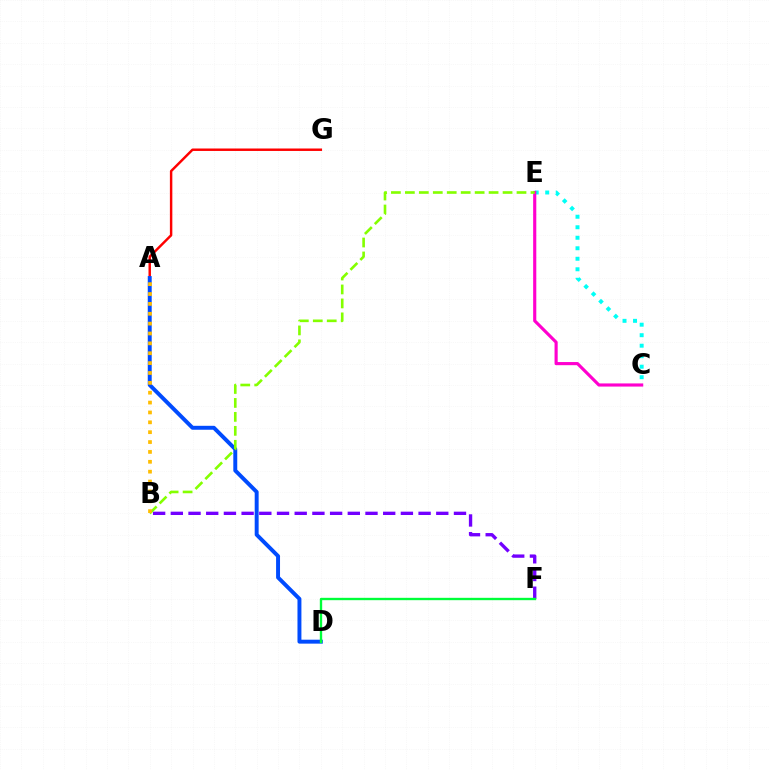{('A', 'G'): [{'color': '#ff0000', 'line_style': 'solid', 'thickness': 1.77}], ('C', 'E'): [{'color': '#00fff6', 'line_style': 'dotted', 'thickness': 2.85}, {'color': '#ff00cf', 'line_style': 'solid', 'thickness': 2.26}], ('B', 'F'): [{'color': '#7200ff', 'line_style': 'dashed', 'thickness': 2.4}], ('A', 'D'): [{'color': '#004bff', 'line_style': 'solid', 'thickness': 2.84}], ('B', 'E'): [{'color': '#84ff00', 'line_style': 'dashed', 'thickness': 1.9}], ('D', 'F'): [{'color': '#00ff39', 'line_style': 'solid', 'thickness': 1.7}], ('A', 'B'): [{'color': '#ffbd00', 'line_style': 'dotted', 'thickness': 2.68}]}